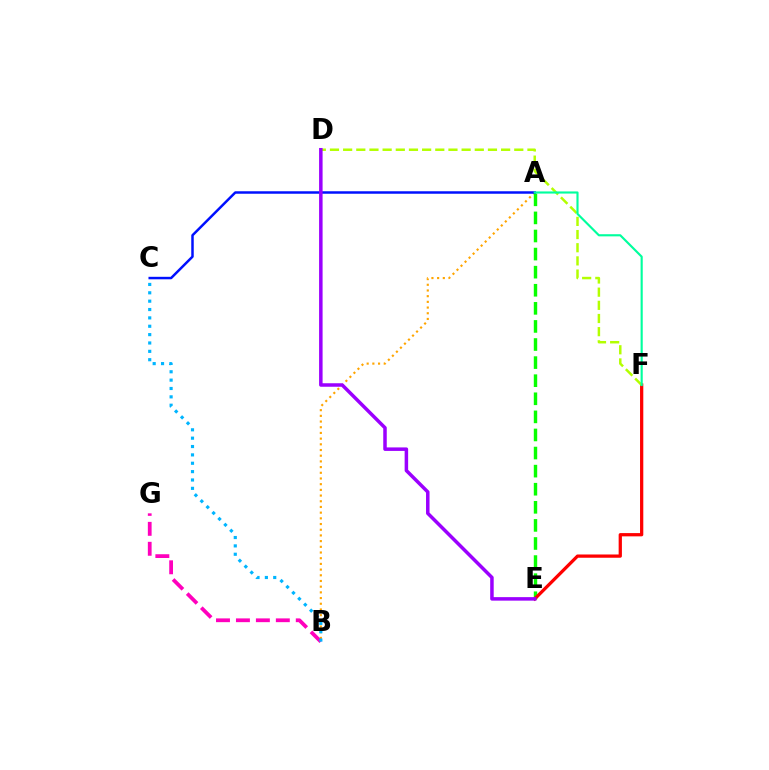{('A', 'B'): [{'color': '#ffa500', 'line_style': 'dotted', 'thickness': 1.55}], ('A', 'E'): [{'color': '#08ff00', 'line_style': 'dashed', 'thickness': 2.46}], ('B', 'G'): [{'color': '#ff00bd', 'line_style': 'dashed', 'thickness': 2.71}], ('B', 'C'): [{'color': '#00b5ff', 'line_style': 'dotted', 'thickness': 2.27}], ('E', 'F'): [{'color': '#ff0000', 'line_style': 'solid', 'thickness': 2.35}], ('D', 'F'): [{'color': '#b3ff00', 'line_style': 'dashed', 'thickness': 1.79}], ('A', 'C'): [{'color': '#0010ff', 'line_style': 'solid', 'thickness': 1.79}], ('D', 'E'): [{'color': '#9b00ff', 'line_style': 'solid', 'thickness': 2.52}], ('A', 'F'): [{'color': '#00ff9d', 'line_style': 'solid', 'thickness': 1.54}]}